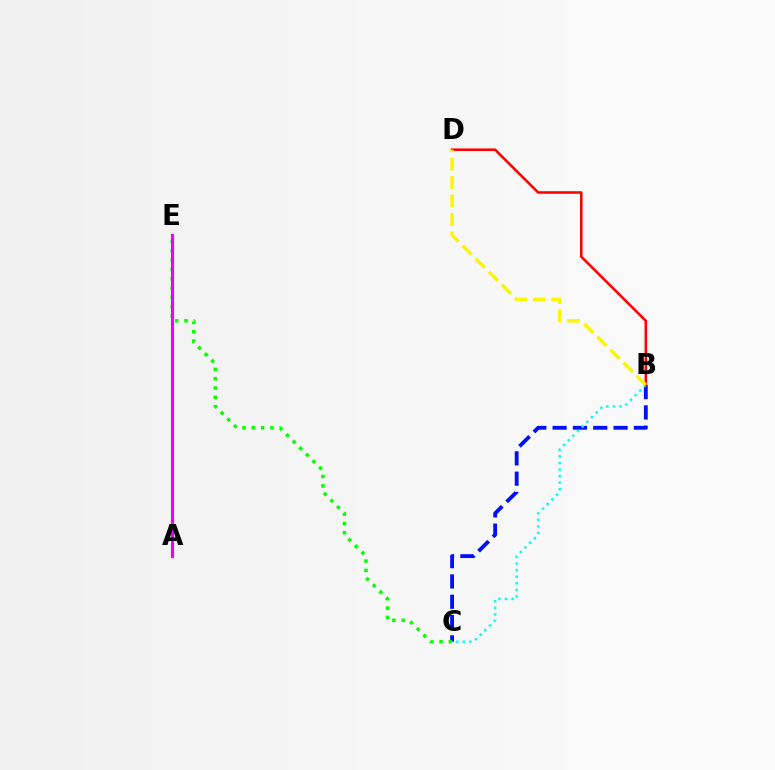{('B', 'C'): [{'color': '#0010ff', 'line_style': 'dashed', 'thickness': 2.76}, {'color': '#00fff6', 'line_style': 'dotted', 'thickness': 1.79}], ('B', 'D'): [{'color': '#ff0000', 'line_style': 'solid', 'thickness': 1.85}, {'color': '#fcf500', 'line_style': 'dashed', 'thickness': 2.51}], ('C', 'E'): [{'color': '#08ff00', 'line_style': 'dotted', 'thickness': 2.53}], ('A', 'E'): [{'color': '#ee00ff', 'line_style': 'solid', 'thickness': 2.23}]}